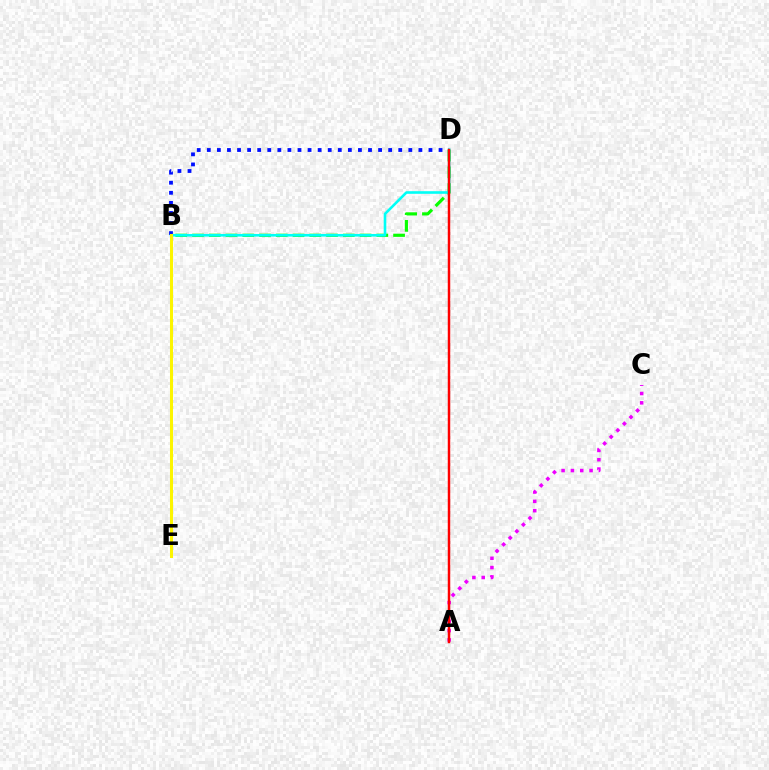{('B', 'D'): [{'color': '#0010ff', 'line_style': 'dotted', 'thickness': 2.74}, {'color': '#08ff00', 'line_style': 'dashed', 'thickness': 2.28}, {'color': '#00fff6', 'line_style': 'solid', 'thickness': 1.88}], ('A', 'C'): [{'color': '#ee00ff', 'line_style': 'dotted', 'thickness': 2.53}], ('A', 'D'): [{'color': '#ff0000', 'line_style': 'solid', 'thickness': 1.79}], ('B', 'E'): [{'color': '#fcf500', 'line_style': 'solid', 'thickness': 2.19}]}